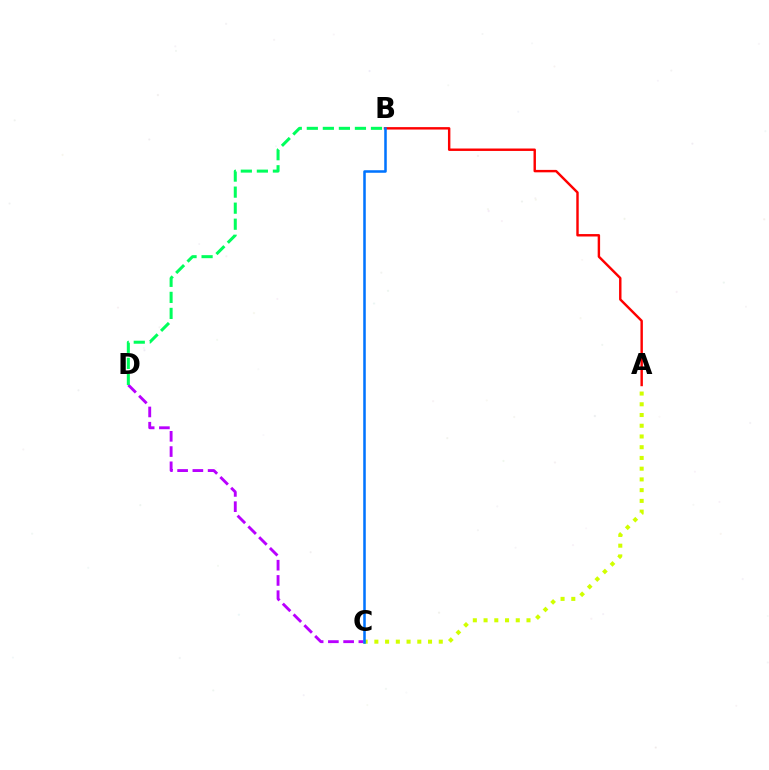{('A', 'C'): [{'color': '#d1ff00', 'line_style': 'dotted', 'thickness': 2.92}], ('A', 'B'): [{'color': '#ff0000', 'line_style': 'solid', 'thickness': 1.75}], ('C', 'D'): [{'color': '#b900ff', 'line_style': 'dashed', 'thickness': 2.07}], ('B', 'C'): [{'color': '#0074ff', 'line_style': 'solid', 'thickness': 1.83}], ('B', 'D'): [{'color': '#00ff5c', 'line_style': 'dashed', 'thickness': 2.18}]}